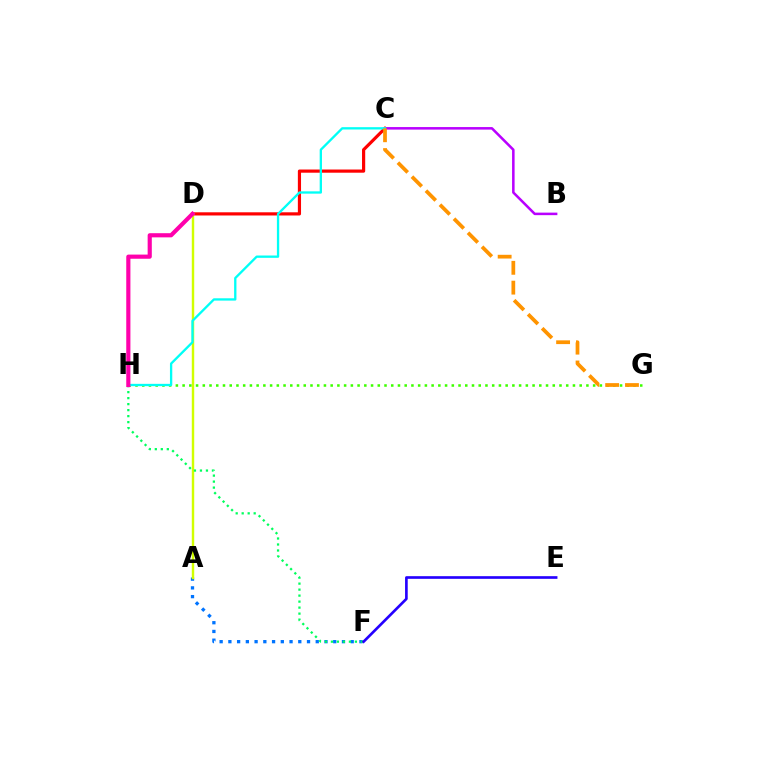{('C', 'D'): [{'color': '#ff0000', 'line_style': 'solid', 'thickness': 2.29}], ('B', 'C'): [{'color': '#b900ff', 'line_style': 'solid', 'thickness': 1.82}], ('A', 'F'): [{'color': '#0074ff', 'line_style': 'dotted', 'thickness': 2.37}], ('A', 'D'): [{'color': '#d1ff00', 'line_style': 'solid', 'thickness': 1.75}], ('G', 'H'): [{'color': '#3dff00', 'line_style': 'dotted', 'thickness': 1.83}], ('C', 'H'): [{'color': '#00fff6', 'line_style': 'solid', 'thickness': 1.67}], ('F', 'H'): [{'color': '#00ff5c', 'line_style': 'dotted', 'thickness': 1.63}], ('D', 'H'): [{'color': '#ff00ac', 'line_style': 'solid', 'thickness': 2.99}], ('E', 'F'): [{'color': '#2500ff', 'line_style': 'solid', 'thickness': 1.91}], ('C', 'G'): [{'color': '#ff9400', 'line_style': 'dashed', 'thickness': 2.69}]}